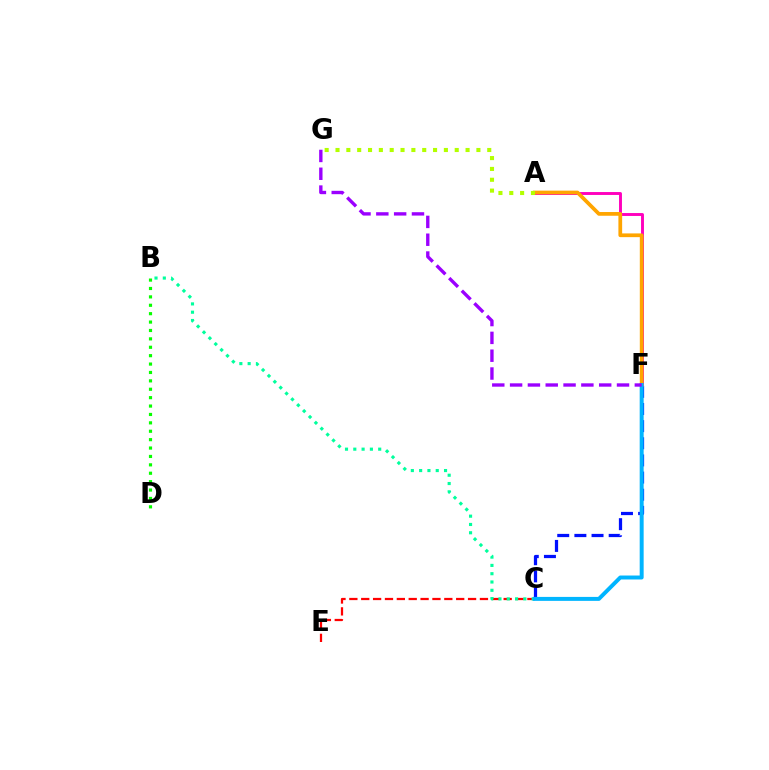{('C', 'E'): [{'color': '#ff0000', 'line_style': 'dashed', 'thickness': 1.61}], ('B', 'C'): [{'color': '#00ff9d', 'line_style': 'dotted', 'thickness': 2.25}], ('A', 'F'): [{'color': '#ff00bd', 'line_style': 'solid', 'thickness': 2.1}, {'color': '#ffa500', 'line_style': 'solid', 'thickness': 2.69}], ('C', 'F'): [{'color': '#0010ff', 'line_style': 'dashed', 'thickness': 2.33}, {'color': '#00b5ff', 'line_style': 'solid', 'thickness': 2.85}], ('B', 'D'): [{'color': '#08ff00', 'line_style': 'dotted', 'thickness': 2.28}], ('F', 'G'): [{'color': '#9b00ff', 'line_style': 'dashed', 'thickness': 2.42}], ('A', 'G'): [{'color': '#b3ff00', 'line_style': 'dotted', 'thickness': 2.94}]}